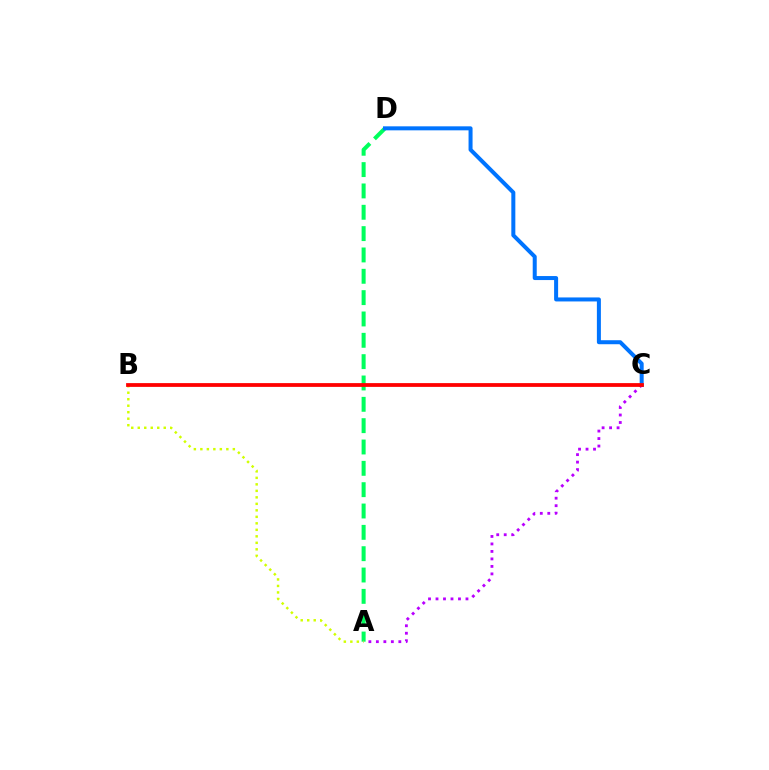{('A', 'D'): [{'color': '#00ff5c', 'line_style': 'dashed', 'thickness': 2.9}], ('C', 'D'): [{'color': '#0074ff', 'line_style': 'solid', 'thickness': 2.89}], ('A', 'C'): [{'color': '#b900ff', 'line_style': 'dotted', 'thickness': 2.04}], ('A', 'B'): [{'color': '#d1ff00', 'line_style': 'dotted', 'thickness': 1.77}], ('B', 'C'): [{'color': '#ff0000', 'line_style': 'solid', 'thickness': 2.72}]}